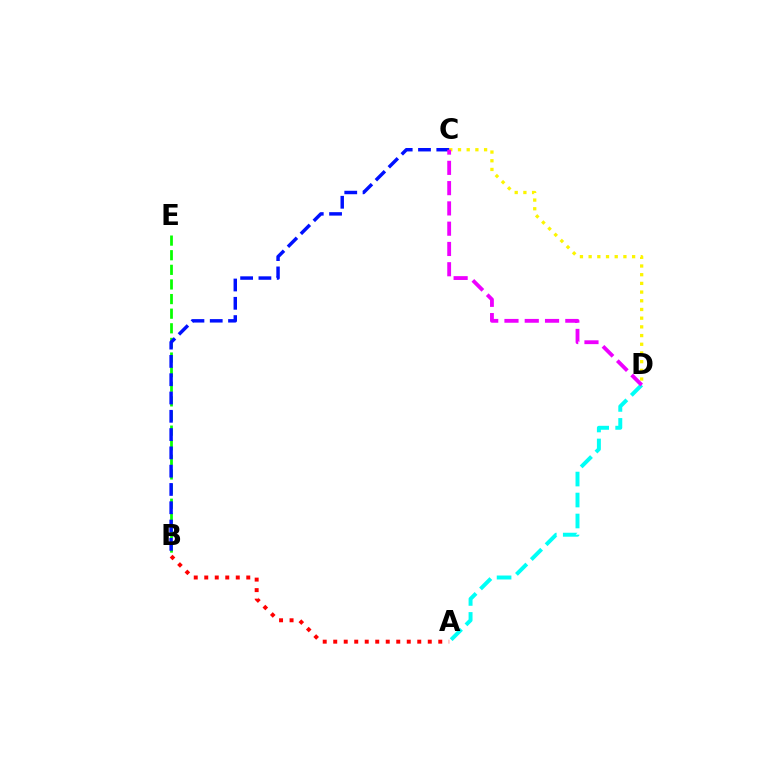{('C', 'D'): [{'color': '#fcf500', 'line_style': 'dotted', 'thickness': 2.36}, {'color': '#ee00ff', 'line_style': 'dashed', 'thickness': 2.75}], ('B', 'E'): [{'color': '#08ff00', 'line_style': 'dashed', 'thickness': 1.99}], ('A', 'D'): [{'color': '#00fff6', 'line_style': 'dashed', 'thickness': 2.85}], ('A', 'B'): [{'color': '#ff0000', 'line_style': 'dotted', 'thickness': 2.85}], ('B', 'C'): [{'color': '#0010ff', 'line_style': 'dashed', 'thickness': 2.48}]}